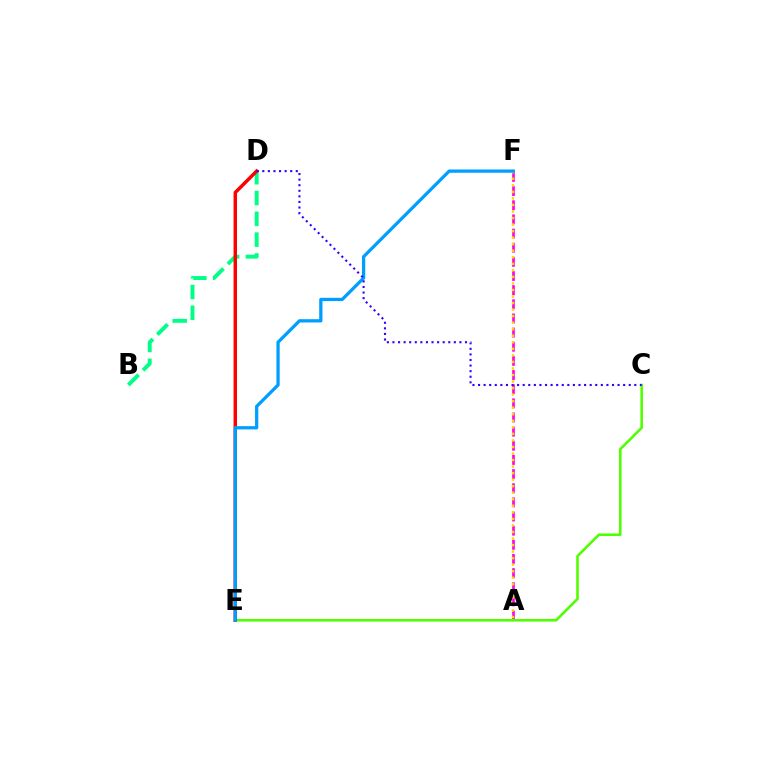{('A', 'F'): [{'color': '#ff00ed', 'line_style': 'dashed', 'thickness': 1.92}, {'color': '#ffd500', 'line_style': 'dotted', 'thickness': 1.78}], ('C', 'E'): [{'color': '#4fff00', 'line_style': 'solid', 'thickness': 1.86}], ('B', 'D'): [{'color': '#00ff86', 'line_style': 'dashed', 'thickness': 2.83}], ('D', 'E'): [{'color': '#ff0000', 'line_style': 'solid', 'thickness': 2.5}], ('E', 'F'): [{'color': '#009eff', 'line_style': 'solid', 'thickness': 2.35}], ('C', 'D'): [{'color': '#3700ff', 'line_style': 'dotted', 'thickness': 1.52}]}